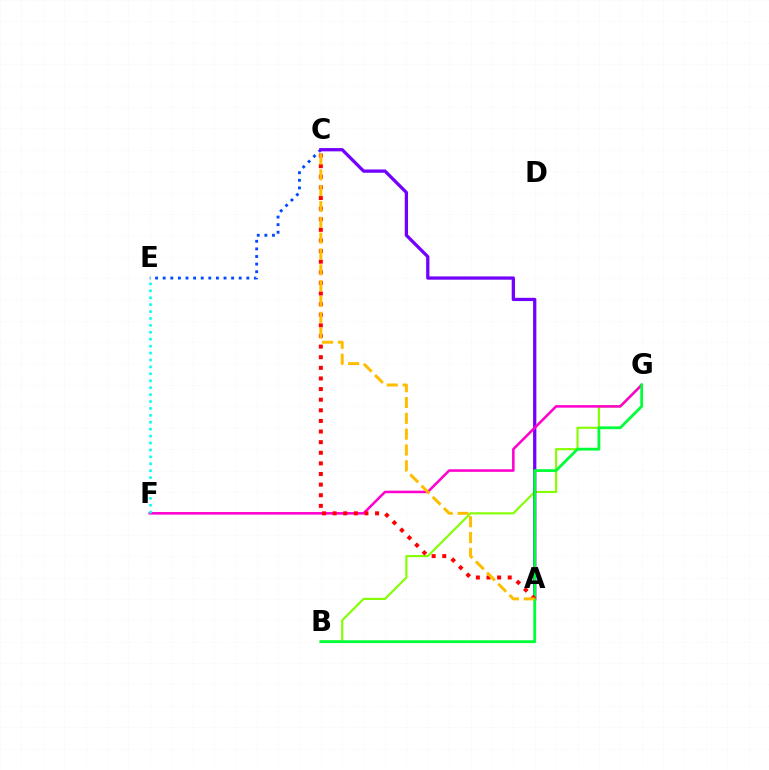{('C', 'E'): [{'color': '#004bff', 'line_style': 'dotted', 'thickness': 2.07}], ('B', 'G'): [{'color': '#84ff00', 'line_style': 'solid', 'thickness': 1.53}, {'color': '#00ff39', 'line_style': 'solid', 'thickness': 2.03}], ('A', 'C'): [{'color': '#7200ff', 'line_style': 'solid', 'thickness': 2.35}, {'color': '#ff0000', 'line_style': 'dotted', 'thickness': 2.88}, {'color': '#ffbd00', 'line_style': 'dashed', 'thickness': 2.15}], ('F', 'G'): [{'color': '#ff00cf', 'line_style': 'solid', 'thickness': 1.84}], ('E', 'F'): [{'color': '#00fff6', 'line_style': 'dotted', 'thickness': 1.88}]}